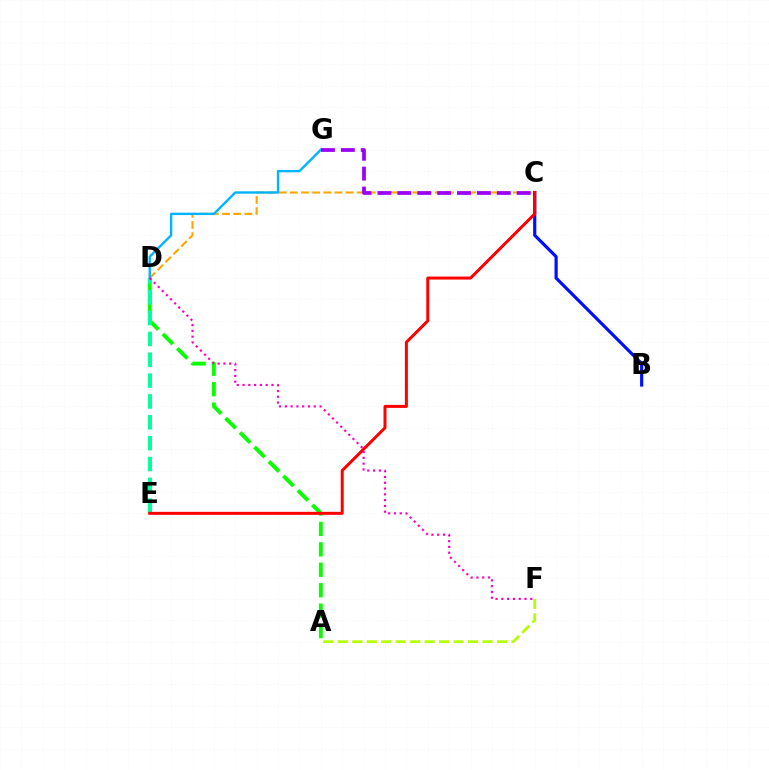{('A', 'D'): [{'color': '#08ff00', 'line_style': 'dashed', 'thickness': 2.78}], ('C', 'D'): [{'color': '#ffa500', 'line_style': 'dashed', 'thickness': 1.51}], ('D', 'G'): [{'color': '#00b5ff', 'line_style': 'solid', 'thickness': 1.72}], ('B', 'C'): [{'color': '#0010ff', 'line_style': 'solid', 'thickness': 2.3}], ('C', 'G'): [{'color': '#9b00ff', 'line_style': 'dashed', 'thickness': 2.7}], ('D', 'E'): [{'color': '#00ff9d', 'line_style': 'dashed', 'thickness': 2.83}], ('A', 'F'): [{'color': '#b3ff00', 'line_style': 'dashed', 'thickness': 1.97}], ('C', 'E'): [{'color': '#ff0000', 'line_style': 'solid', 'thickness': 2.16}], ('D', 'F'): [{'color': '#ff00bd', 'line_style': 'dotted', 'thickness': 1.57}]}